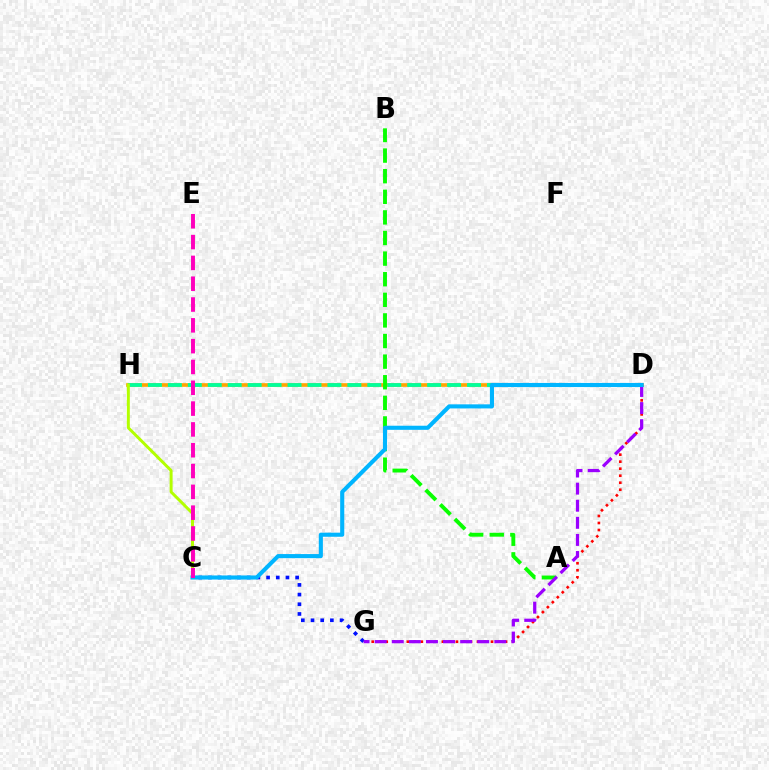{('D', 'G'): [{'color': '#ff0000', 'line_style': 'dotted', 'thickness': 1.91}, {'color': '#9b00ff', 'line_style': 'dashed', 'thickness': 2.32}], ('D', 'H'): [{'color': '#ffa500', 'line_style': 'solid', 'thickness': 2.63}, {'color': '#00ff9d', 'line_style': 'dashed', 'thickness': 2.71}], ('A', 'B'): [{'color': '#08ff00', 'line_style': 'dashed', 'thickness': 2.8}], ('C', 'G'): [{'color': '#0010ff', 'line_style': 'dotted', 'thickness': 2.63}], ('C', 'H'): [{'color': '#b3ff00', 'line_style': 'solid', 'thickness': 2.13}], ('C', 'D'): [{'color': '#00b5ff', 'line_style': 'solid', 'thickness': 2.95}], ('C', 'E'): [{'color': '#ff00bd', 'line_style': 'dashed', 'thickness': 2.83}]}